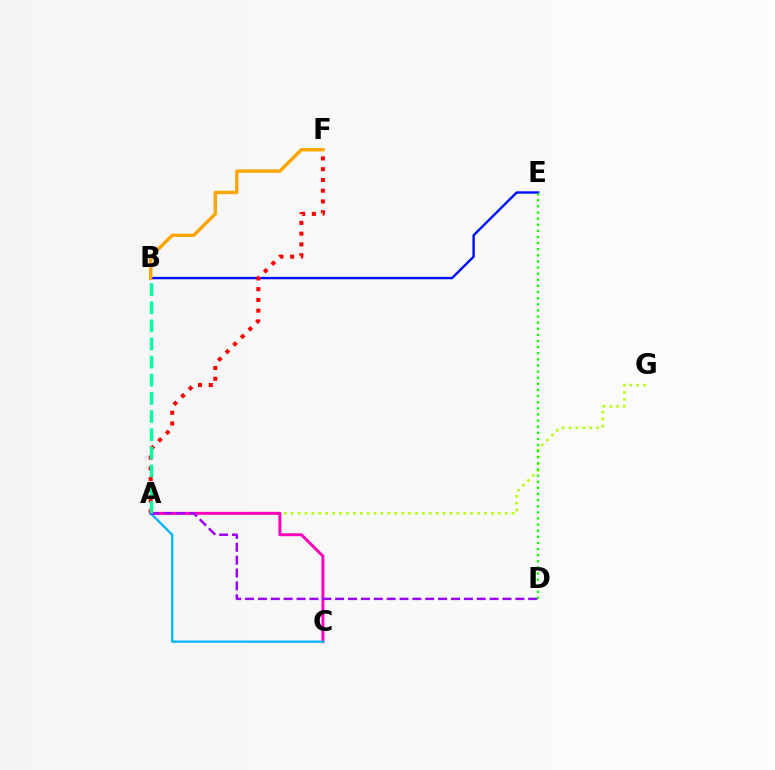{('B', 'E'): [{'color': '#0010ff', 'line_style': 'solid', 'thickness': 1.73}], ('A', 'G'): [{'color': '#b3ff00', 'line_style': 'dotted', 'thickness': 1.88}], ('A', 'F'): [{'color': '#ff0000', 'line_style': 'dotted', 'thickness': 2.92}], ('A', 'C'): [{'color': '#ff00bd', 'line_style': 'solid', 'thickness': 2.12}, {'color': '#00b5ff', 'line_style': 'solid', 'thickness': 1.63}], ('B', 'F'): [{'color': '#ffa500', 'line_style': 'solid', 'thickness': 2.45}], ('A', 'D'): [{'color': '#9b00ff', 'line_style': 'dashed', 'thickness': 1.75}], ('A', 'B'): [{'color': '#00ff9d', 'line_style': 'dashed', 'thickness': 2.46}], ('D', 'E'): [{'color': '#08ff00', 'line_style': 'dotted', 'thickness': 1.66}]}